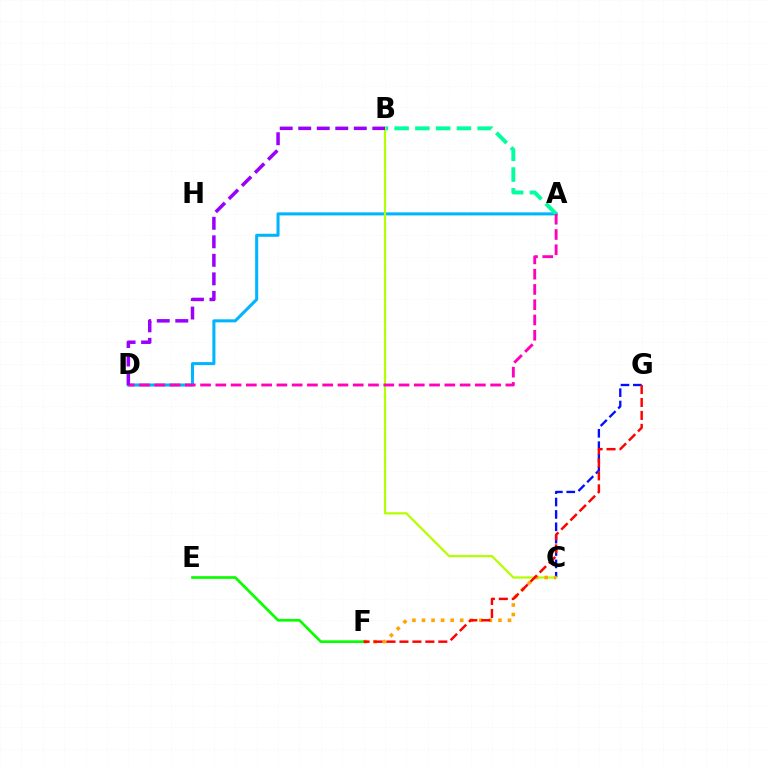{('A', 'D'): [{'color': '#00b5ff', 'line_style': 'solid', 'thickness': 2.19}, {'color': '#ff00bd', 'line_style': 'dashed', 'thickness': 2.07}], ('A', 'B'): [{'color': '#00ff9d', 'line_style': 'dashed', 'thickness': 2.82}], ('C', 'G'): [{'color': '#0010ff', 'line_style': 'dashed', 'thickness': 1.68}], ('B', 'C'): [{'color': '#b3ff00', 'line_style': 'solid', 'thickness': 1.59}], ('C', 'F'): [{'color': '#ffa500', 'line_style': 'dotted', 'thickness': 2.6}], ('E', 'F'): [{'color': '#08ff00', 'line_style': 'solid', 'thickness': 1.94}], ('F', 'G'): [{'color': '#ff0000', 'line_style': 'dashed', 'thickness': 1.76}], ('B', 'D'): [{'color': '#9b00ff', 'line_style': 'dashed', 'thickness': 2.52}]}